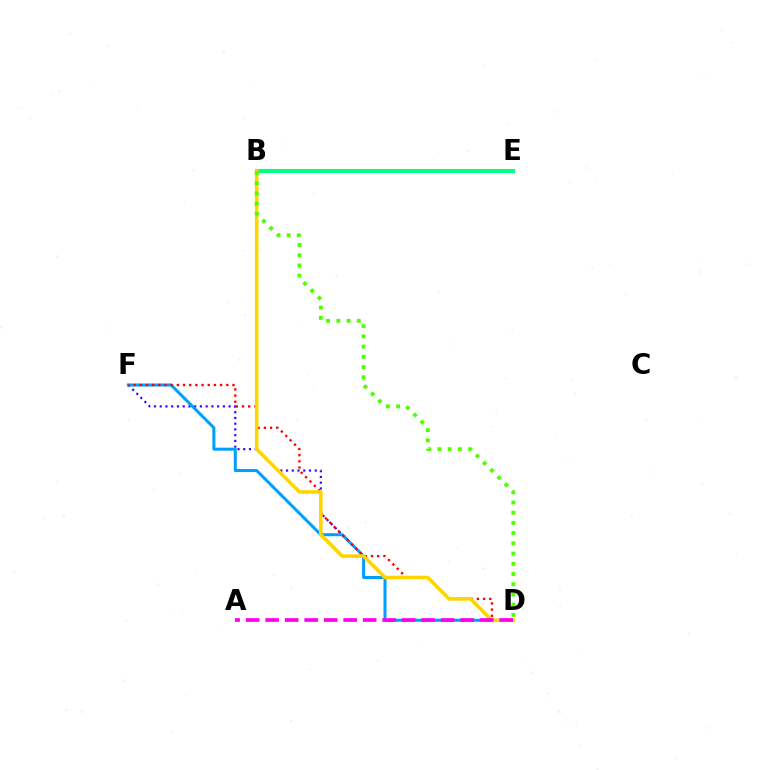{('D', 'F'): [{'color': '#3700ff', 'line_style': 'dotted', 'thickness': 1.56}, {'color': '#009eff', 'line_style': 'solid', 'thickness': 2.15}, {'color': '#ff0000', 'line_style': 'dotted', 'thickness': 1.68}], ('B', 'E'): [{'color': '#00ff86', 'line_style': 'solid', 'thickness': 2.92}], ('B', 'D'): [{'color': '#ffd500', 'line_style': 'solid', 'thickness': 2.57}, {'color': '#4fff00', 'line_style': 'dotted', 'thickness': 2.78}], ('A', 'D'): [{'color': '#ff00ed', 'line_style': 'dashed', 'thickness': 2.65}]}